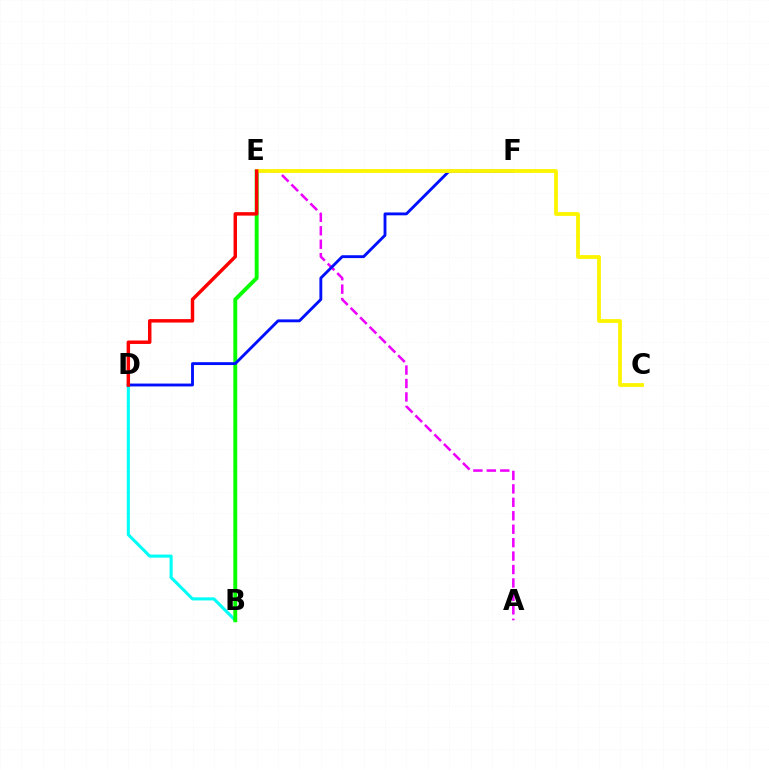{('A', 'E'): [{'color': '#ee00ff', 'line_style': 'dashed', 'thickness': 1.83}], ('B', 'D'): [{'color': '#00fff6', 'line_style': 'solid', 'thickness': 2.22}], ('B', 'E'): [{'color': '#08ff00', 'line_style': 'solid', 'thickness': 2.8}], ('D', 'F'): [{'color': '#0010ff', 'line_style': 'solid', 'thickness': 2.06}], ('C', 'E'): [{'color': '#fcf500', 'line_style': 'solid', 'thickness': 2.74}], ('D', 'E'): [{'color': '#ff0000', 'line_style': 'solid', 'thickness': 2.48}]}